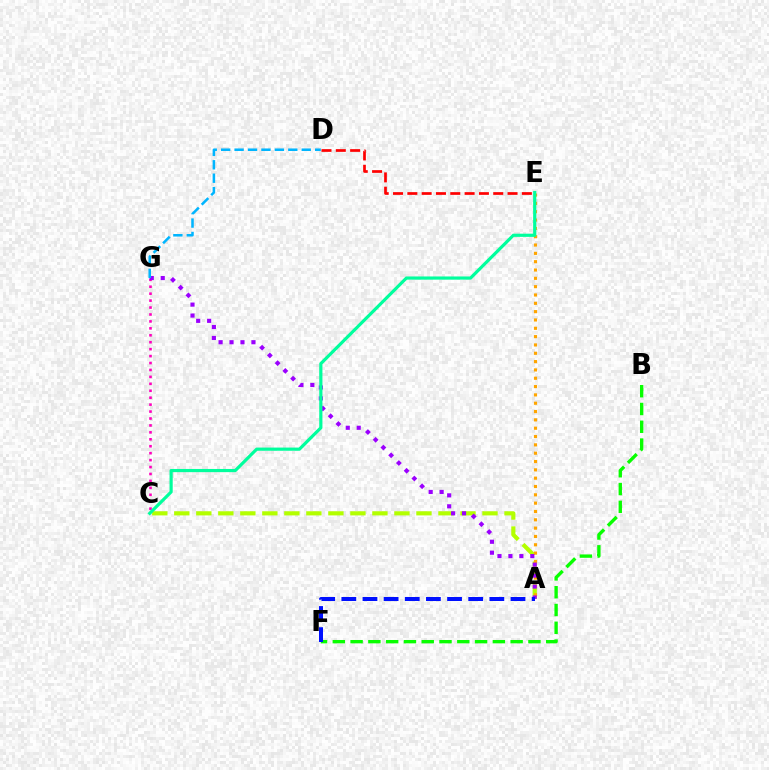{('B', 'F'): [{'color': '#08ff00', 'line_style': 'dashed', 'thickness': 2.42}], ('A', 'C'): [{'color': '#b3ff00', 'line_style': 'dashed', 'thickness': 2.99}], ('C', 'G'): [{'color': '#ff00bd', 'line_style': 'dotted', 'thickness': 1.88}], ('A', 'E'): [{'color': '#ffa500', 'line_style': 'dotted', 'thickness': 2.26}], ('A', 'G'): [{'color': '#9b00ff', 'line_style': 'dotted', 'thickness': 2.97}], ('A', 'F'): [{'color': '#0010ff', 'line_style': 'dashed', 'thickness': 2.87}], ('D', 'E'): [{'color': '#ff0000', 'line_style': 'dashed', 'thickness': 1.94}], ('D', 'G'): [{'color': '#00b5ff', 'line_style': 'dashed', 'thickness': 1.82}], ('C', 'E'): [{'color': '#00ff9d', 'line_style': 'solid', 'thickness': 2.29}]}